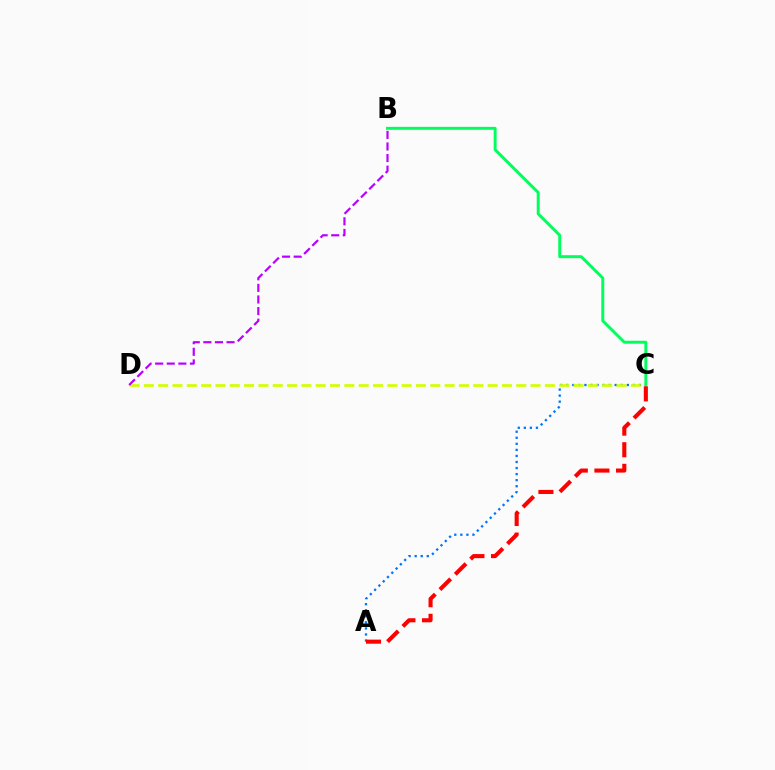{('A', 'C'): [{'color': '#0074ff', 'line_style': 'dotted', 'thickness': 1.64}, {'color': '#ff0000', 'line_style': 'dashed', 'thickness': 2.94}], ('C', 'D'): [{'color': '#d1ff00', 'line_style': 'dashed', 'thickness': 1.95}], ('B', 'D'): [{'color': '#b900ff', 'line_style': 'dashed', 'thickness': 1.58}], ('B', 'C'): [{'color': '#00ff5c', 'line_style': 'solid', 'thickness': 2.13}]}